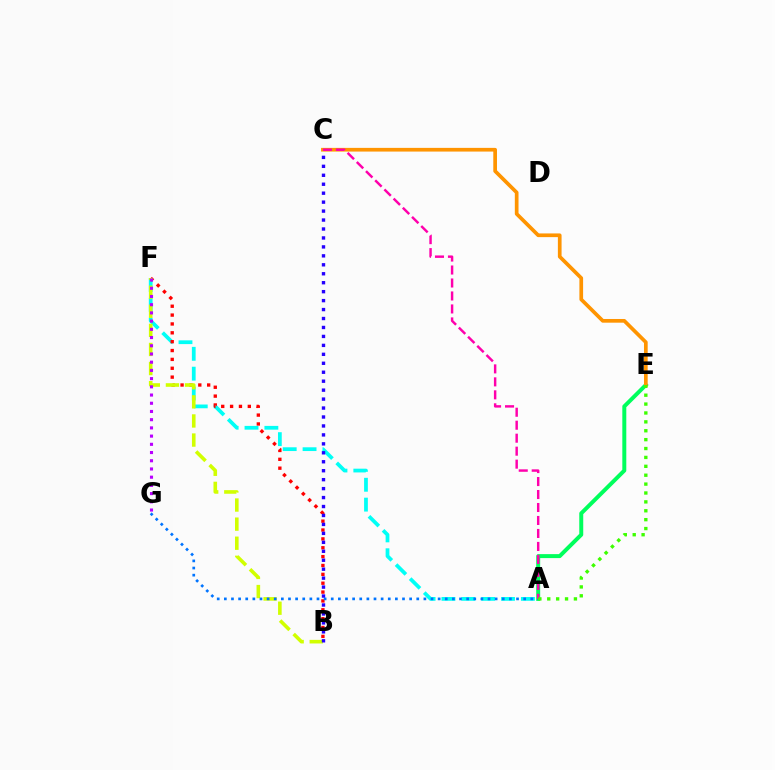{('A', 'F'): [{'color': '#00fff6', 'line_style': 'dashed', 'thickness': 2.7}], ('B', 'F'): [{'color': '#ff0000', 'line_style': 'dotted', 'thickness': 2.41}, {'color': '#d1ff00', 'line_style': 'dashed', 'thickness': 2.59}], ('A', 'E'): [{'color': '#00ff5c', 'line_style': 'solid', 'thickness': 2.86}, {'color': '#3dff00', 'line_style': 'dotted', 'thickness': 2.42}], ('C', 'E'): [{'color': '#ff9400', 'line_style': 'solid', 'thickness': 2.66}], ('A', 'G'): [{'color': '#0074ff', 'line_style': 'dotted', 'thickness': 1.94}], ('A', 'C'): [{'color': '#ff00ac', 'line_style': 'dashed', 'thickness': 1.76}], ('B', 'C'): [{'color': '#2500ff', 'line_style': 'dotted', 'thickness': 2.43}], ('F', 'G'): [{'color': '#b900ff', 'line_style': 'dotted', 'thickness': 2.23}]}